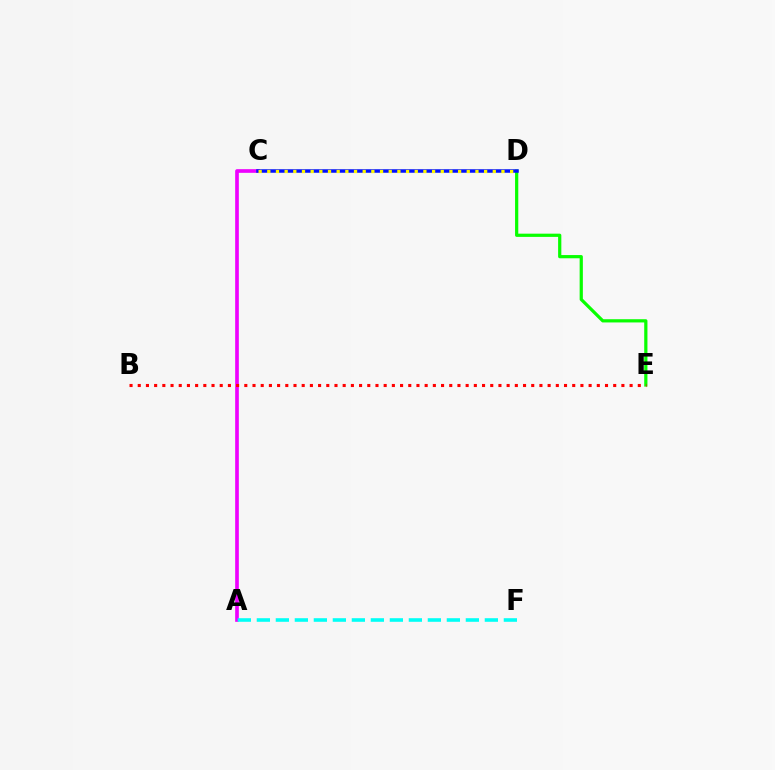{('A', 'C'): [{'color': '#ee00ff', 'line_style': 'solid', 'thickness': 2.64}], ('D', 'E'): [{'color': '#08ff00', 'line_style': 'solid', 'thickness': 2.32}], ('B', 'E'): [{'color': '#ff0000', 'line_style': 'dotted', 'thickness': 2.23}], ('A', 'F'): [{'color': '#00fff6', 'line_style': 'dashed', 'thickness': 2.58}], ('C', 'D'): [{'color': '#0010ff', 'line_style': 'solid', 'thickness': 2.52}, {'color': '#fcf500', 'line_style': 'dotted', 'thickness': 2.36}]}